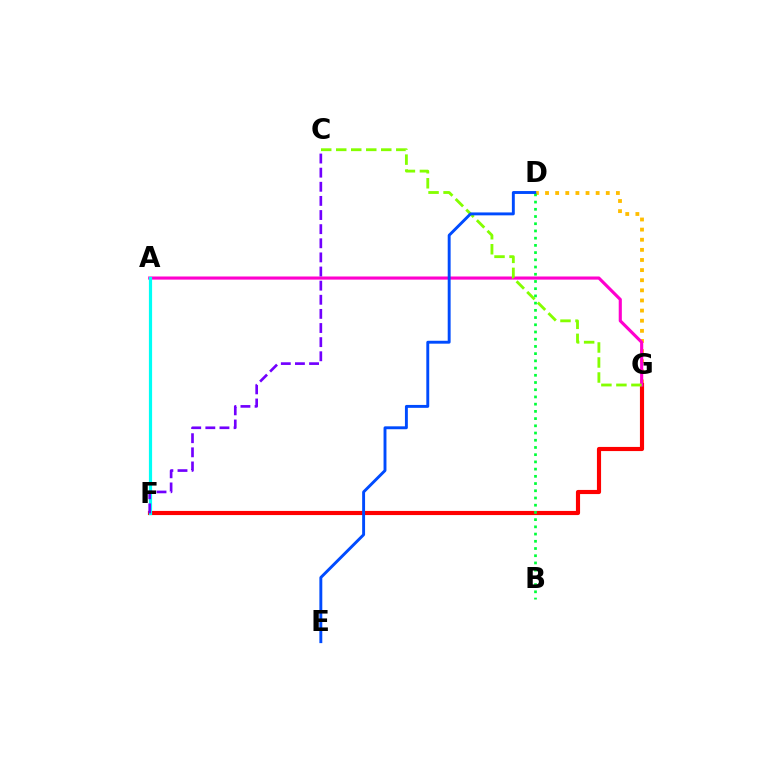{('D', 'G'): [{'color': '#ffbd00', 'line_style': 'dotted', 'thickness': 2.75}], ('F', 'G'): [{'color': '#ff0000', 'line_style': 'solid', 'thickness': 2.98}], ('A', 'G'): [{'color': '#ff00cf', 'line_style': 'solid', 'thickness': 2.25}], ('C', 'G'): [{'color': '#84ff00', 'line_style': 'dashed', 'thickness': 2.04}], ('A', 'F'): [{'color': '#00fff6', 'line_style': 'solid', 'thickness': 2.29}], ('C', 'F'): [{'color': '#7200ff', 'line_style': 'dashed', 'thickness': 1.92}], ('B', 'D'): [{'color': '#00ff39', 'line_style': 'dotted', 'thickness': 1.96}], ('D', 'E'): [{'color': '#004bff', 'line_style': 'solid', 'thickness': 2.09}]}